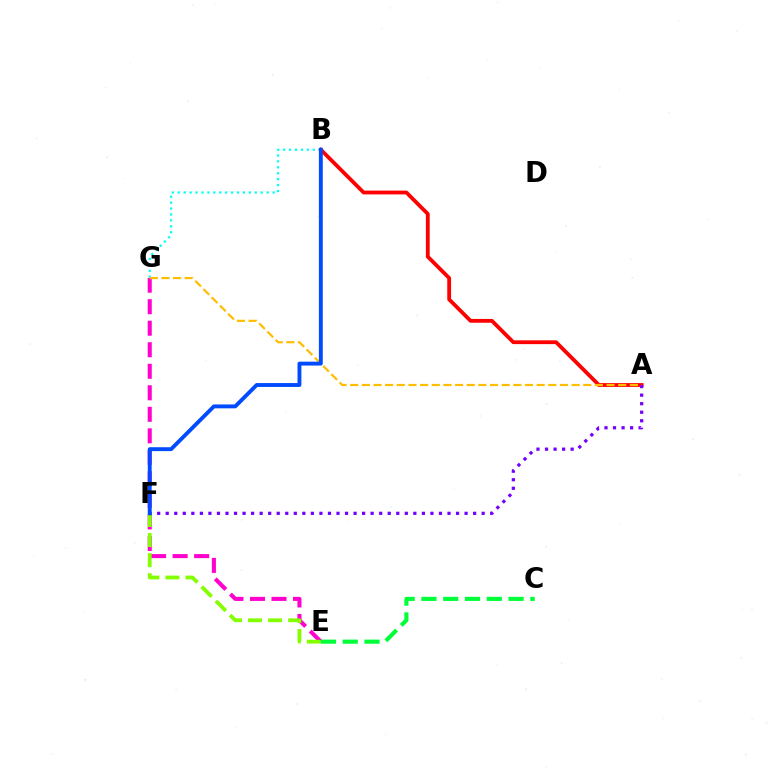{('A', 'B'): [{'color': '#ff0000', 'line_style': 'solid', 'thickness': 2.74}], ('E', 'G'): [{'color': '#ff00cf', 'line_style': 'dashed', 'thickness': 2.92}], ('B', 'G'): [{'color': '#00fff6', 'line_style': 'dotted', 'thickness': 1.61}], ('E', 'F'): [{'color': '#84ff00', 'line_style': 'dashed', 'thickness': 2.72}], ('A', 'G'): [{'color': '#ffbd00', 'line_style': 'dashed', 'thickness': 1.58}], ('C', 'E'): [{'color': '#00ff39', 'line_style': 'dashed', 'thickness': 2.96}], ('A', 'F'): [{'color': '#7200ff', 'line_style': 'dotted', 'thickness': 2.32}], ('B', 'F'): [{'color': '#004bff', 'line_style': 'solid', 'thickness': 2.79}]}